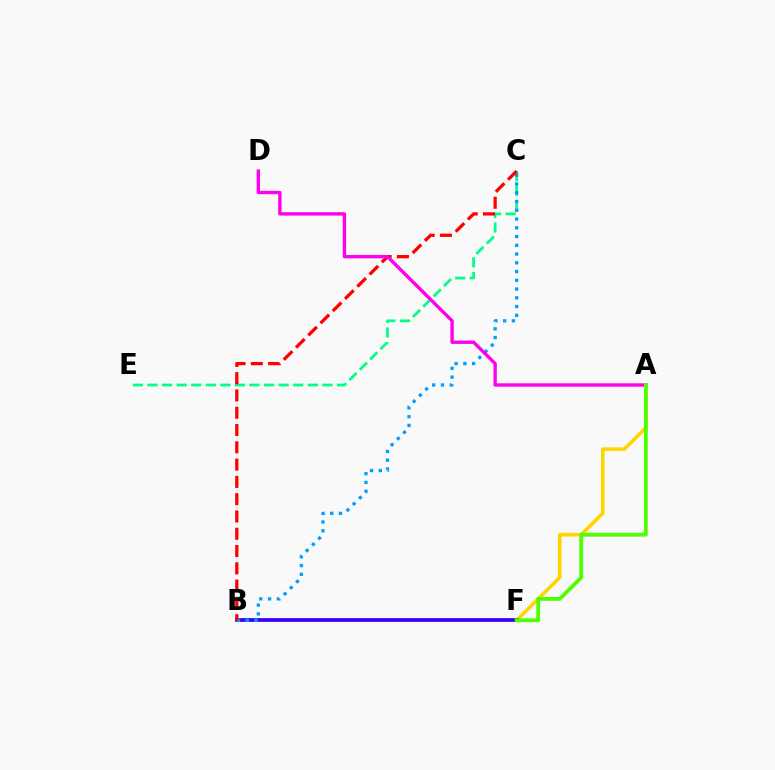{('C', 'E'): [{'color': '#00ff86', 'line_style': 'dashed', 'thickness': 1.98}], ('A', 'F'): [{'color': '#ffd500', 'line_style': 'solid', 'thickness': 2.6}, {'color': '#4fff00', 'line_style': 'solid', 'thickness': 2.75}], ('B', 'F'): [{'color': '#3700ff', 'line_style': 'solid', 'thickness': 2.69}], ('B', 'C'): [{'color': '#009eff', 'line_style': 'dotted', 'thickness': 2.38}, {'color': '#ff0000', 'line_style': 'dashed', 'thickness': 2.35}], ('A', 'D'): [{'color': '#ff00ed', 'line_style': 'solid', 'thickness': 2.43}]}